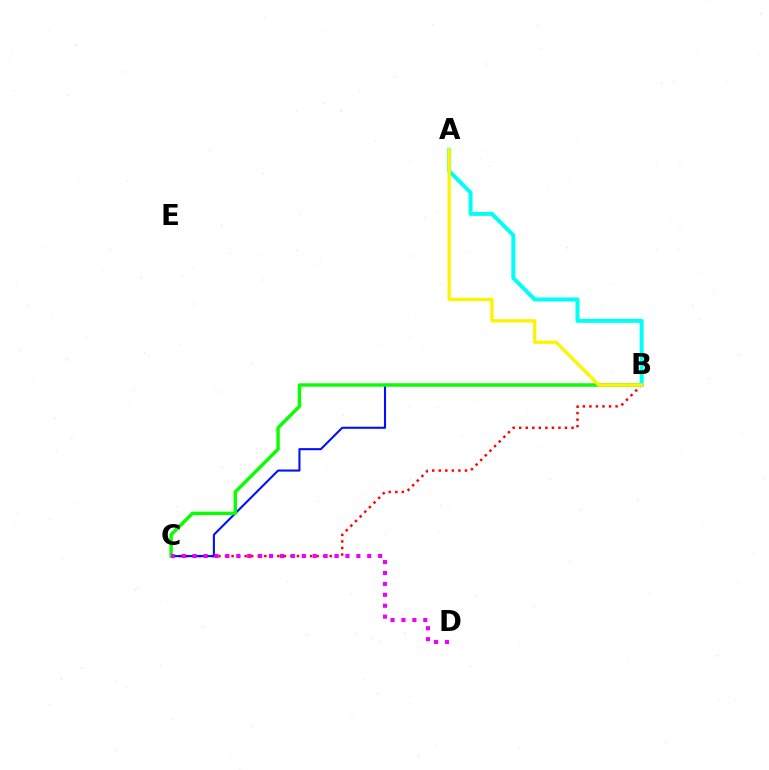{('B', 'C'): [{'color': '#ff0000', 'line_style': 'dotted', 'thickness': 1.78}, {'color': '#0010ff', 'line_style': 'solid', 'thickness': 1.5}, {'color': '#08ff00', 'line_style': 'solid', 'thickness': 2.46}], ('C', 'D'): [{'color': '#ee00ff', 'line_style': 'dotted', 'thickness': 2.96}], ('A', 'B'): [{'color': '#00fff6', 'line_style': 'solid', 'thickness': 2.87}, {'color': '#fcf500', 'line_style': 'solid', 'thickness': 2.39}]}